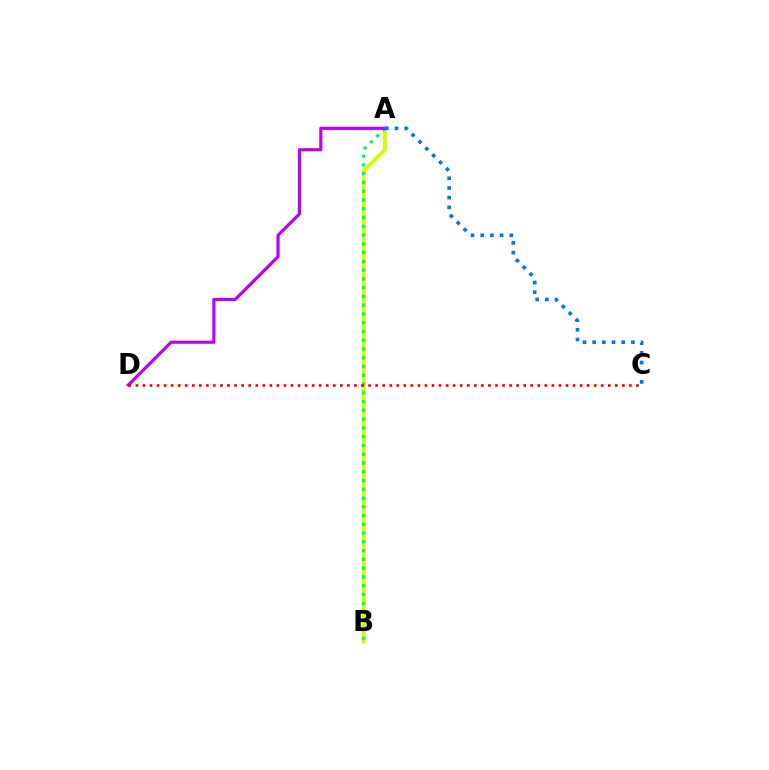{('A', 'B'): [{'color': '#d1ff00', 'line_style': 'solid', 'thickness': 2.77}, {'color': '#00ff5c', 'line_style': 'dotted', 'thickness': 2.38}], ('A', 'D'): [{'color': '#b900ff', 'line_style': 'solid', 'thickness': 2.27}], ('A', 'C'): [{'color': '#0074ff', 'line_style': 'dotted', 'thickness': 2.63}], ('C', 'D'): [{'color': '#ff0000', 'line_style': 'dotted', 'thickness': 1.92}]}